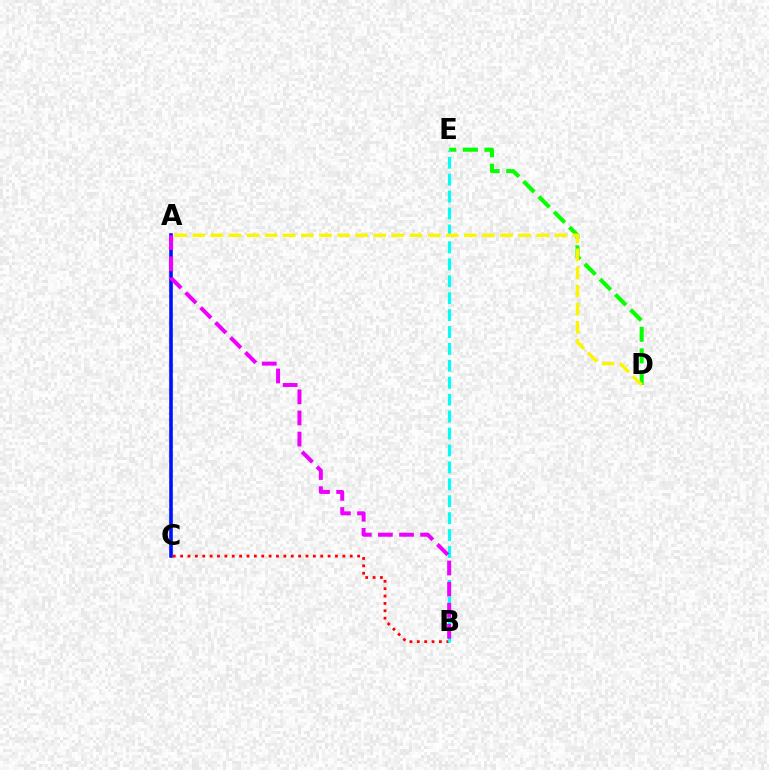{('A', 'C'): [{'color': '#0010ff', 'line_style': 'solid', 'thickness': 2.59}], ('B', 'C'): [{'color': '#ff0000', 'line_style': 'dotted', 'thickness': 2.0}], ('D', 'E'): [{'color': '#08ff00', 'line_style': 'dashed', 'thickness': 2.93}], ('B', 'E'): [{'color': '#00fff6', 'line_style': 'dashed', 'thickness': 2.3}], ('A', 'D'): [{'color': '#fcf500', 'line_style': 'dashed', 'thickness': 2.46}], ('A', 'B'): [{'color': '#ee00ff', 'line_style': 'dashed', 'thickness': 2.87}]}